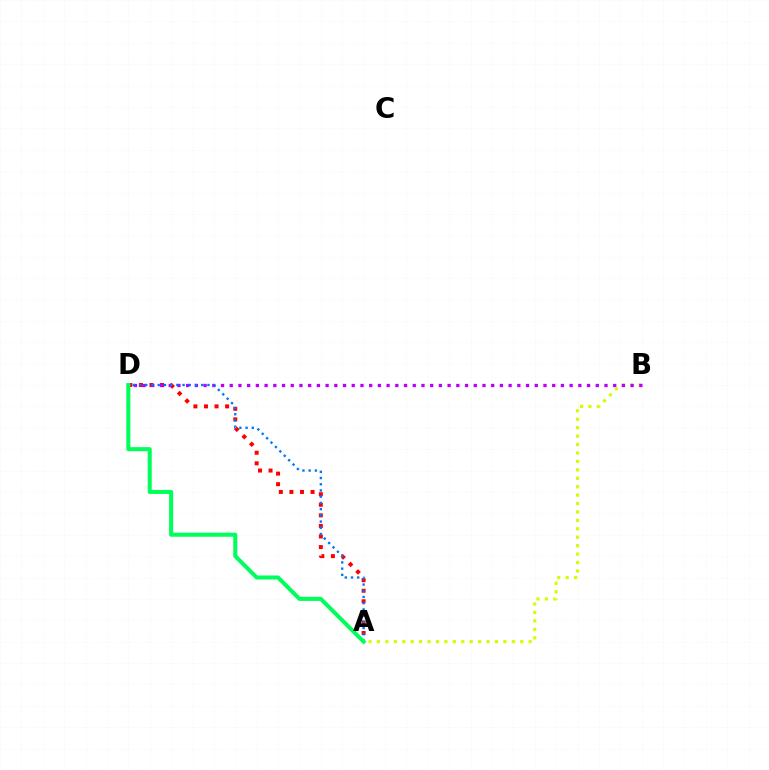{('A', 'B'): [{'color': '#d1ff00', 'line_style': 'dotted', 'thickness': 2.29}], ('A', 'D'): [{'color': '#ff0000', 'line_style': 'dotted', 'thickness': 2.87}, {'color': '#0074ff', 'line_style': 'dotted', 'thickness': 1.69}, {'color': '#00ff5c', 'line_style': 'solid', 'thickness': 2.91}], ('B', 'D'): [{'color': '#b900ff', 'line_style': 'dotted', 'thickness': 2.37}]}